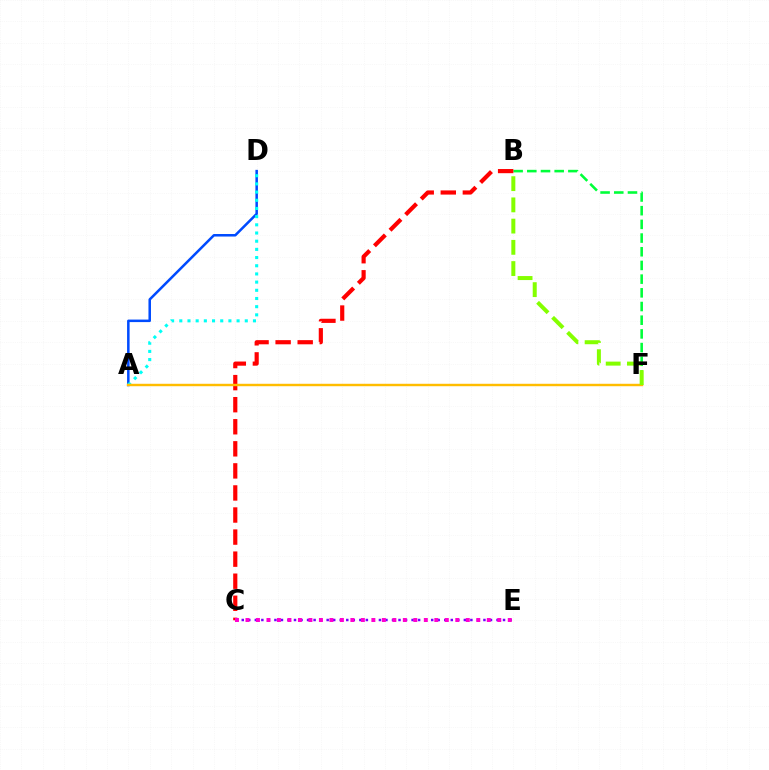{('B', 'F'): [{'color': '#00ff39', 'line_style': 'dashed', 'thickness': 1.86}, {'color': '#84ff00', 'line_style': 'dashed', 'thickness': 2.88}], ('A', 'D'): [{'color': '#004bff', 'line_style': 'solid', 'thickness': 1.82}, {'color': '#00fff6', 'line_style': 'dotted', 'thickness': 2.22}], ('C', 'E'): [{'color': '#7200ff', 'line_style': 'dotted', 'thickness': 1.77}, {'color': '#ff00cf', 'line_style': 'dotted', 'thickness': 2.85}], ('B', 'C'): [{'color': '#ff0000', 'line_style': 'dashed', 'thickness': 3.0}], ('A', 'F'): [{'color': '#ffbd00', 'line_style': 'solid', 'thickness': 1.75}]}